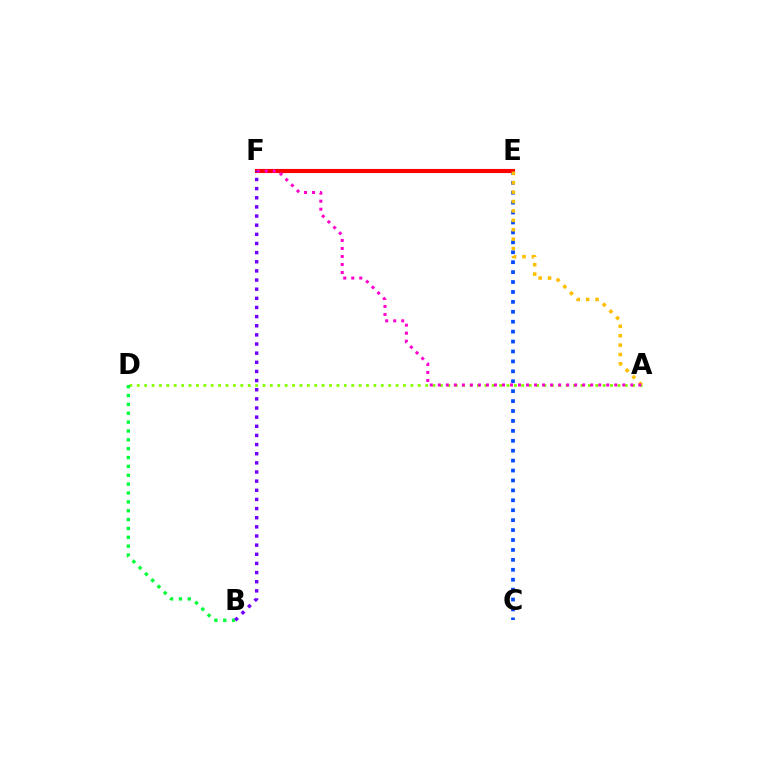{('E', 'F'): [{'color': '#00fff6', 'line_style': 'dotted', 'thickness': 1.76}, {'color': '#ff0000', 'line_style': 'solid', 'thickness': 2.96}], ('C', 'E'): [{'color': '#004bff', 'line_style': 'dotted', 'thickness': 2.7}], ('A', 'D'): [{'color': '#84ff00', 'line_style': 'dotted', 'thickness': 2.01}], ('B', 'D'): [{'color': '#00ff39', 'line_style': 'dotted', 'thickness': 2.41}], ('A', 'E'): [{'color': '#ffbd00', 'line_style': 'dotted', 'thickness': 2.55}], ('A', 'F'): [{'color': '#ff00cf', 'line_style': 'dotted', 'thickness': 2.18}], ('B', 'F'): [{'color': '#7200ff', 'line_style': 'dotted', 'thickness': 2.48}]}